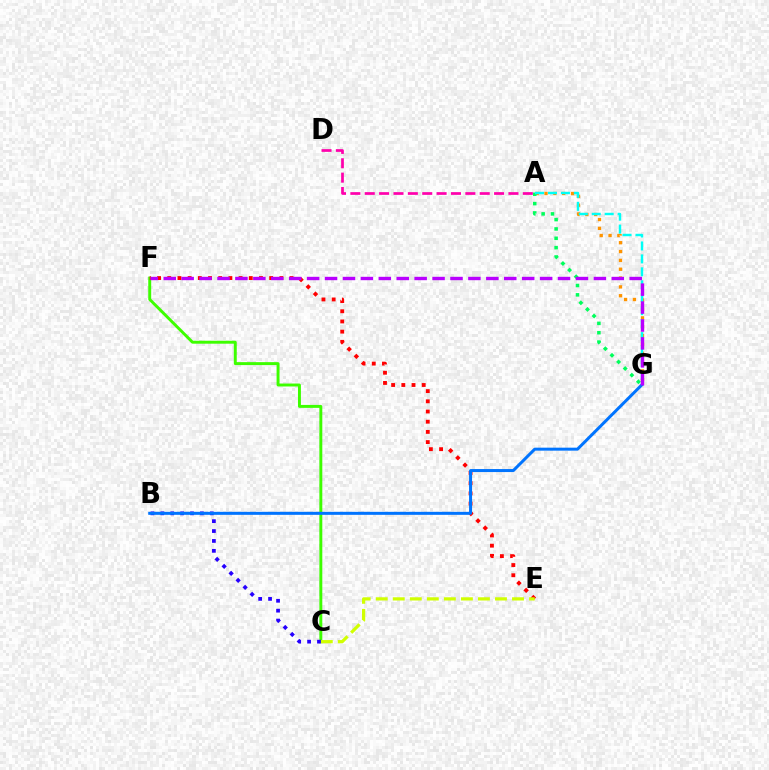{('A', 'G'): [{'color': '#ff9400', 'line_style': 'dotted', 'thickness': 2.4}, {'color': '#00ff5c', 'line_style': 'dotted', 'thickness': 2.54}, {'color': '#00fff6', 'line_style': 'dashed', 'thickness': 1.76}], ('C', 'F'): [{'color': '#3dff00', 'line_style': 'solid', 'thickness': 2.12}], ('E', 'F'): [{'color': '#ff0000', 'line_style': 'dotted', 'thickness': 2.77}], ('C', 'E'): [{'color': '#d1ff00', 'line_style': 'dashed', 'thickness': 2.31}], ('B', 'C'): [{'color': '#2500ff', 'line_style': 'dotted', 'thickness': 2.69}], ('B', 'G'): [{'color': '#0074ff', 'line_style': 'solid', 'thickness': 2.16}], ('F', 'G'): [{'color': '#b900ff', 'line_style': 'dashed', 'thickness': 2.43}], ('A', 'D'): [{'color': '#ff00ac', 'line_style': 'dashed', 'thickness': 1.95}]}